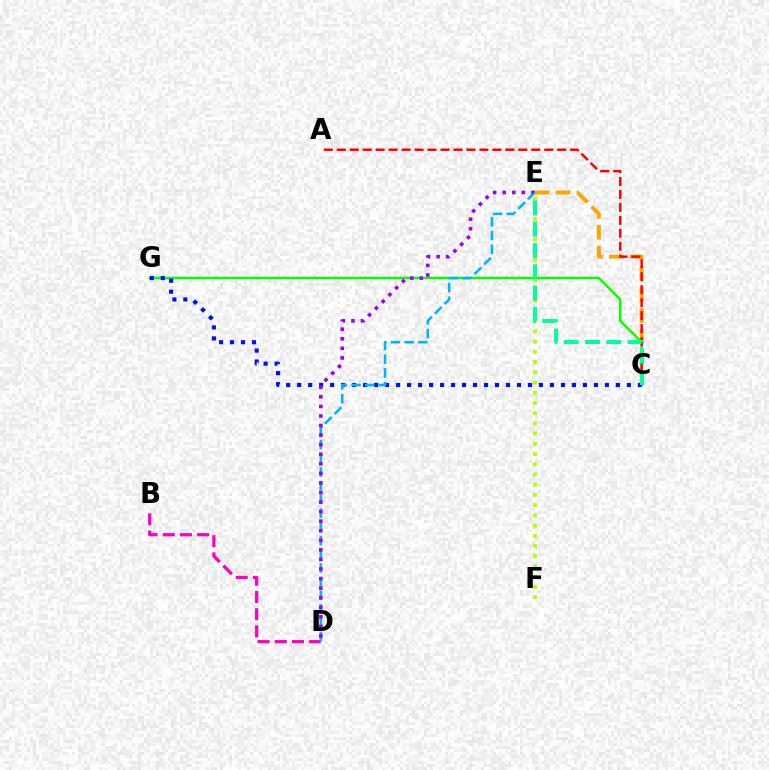{('C', 'E'): [{'color': '#ffa500', 'line_style': 'dashed', 'thickness': 2.85}, {'color': '#00ff9d', 'line_style': 'dashed', 'thickness': 2.89}], ('C', 'G'): [{'color': '#08ff00', 'line_style': 'solid', 'thickness': 1.77}, {'color': '#0010ff', 'line_style': 'dotted', 'thickness': 2.99}], ('E', 'F'): [{'color': '#b3ff00', 'line_style': 'dotted', 'thickness': 2.78}], ('B', 'D'): [{'color': '#ff00bd', 'line_style': 'dashed', 'thickness': 2.34}], ('D', 'E'): [{'color': '#00b5ff', 'line_style': 'dashed', 'thickness': 1.86}, {'color': '#9b00ff', 'line_style': 'dotted', 'thickness': 2.6}], ('A', 'C'): [{'color': '#ff0000', 'line_style': 'dashed', 'thickness': 1.76}]}